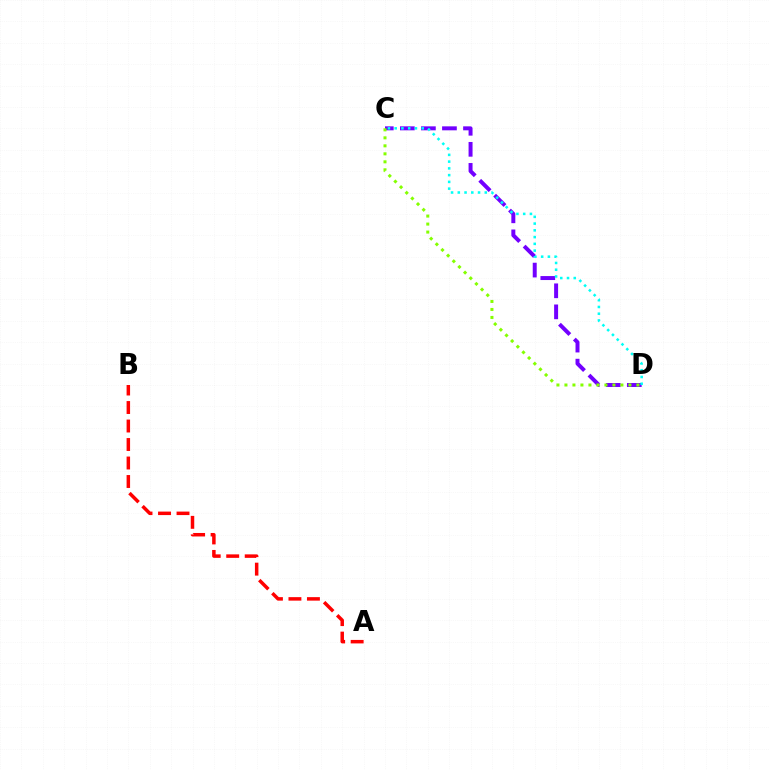{('C', 'D'): [{'color': '#7200ff', 'line_style': 'dashed', 'thickness': 2.86}, {'color': '#84ff00', 'line_style': 'dotted', 'thickness': 2.17}, {'color': '#00fff6', 'line_style': 'dotted', 'thickness': 1.83}], ('A', 'B'): [{'color': '#ff0000', 'line_style': 'dashed', 'thickness': 2.51}]}